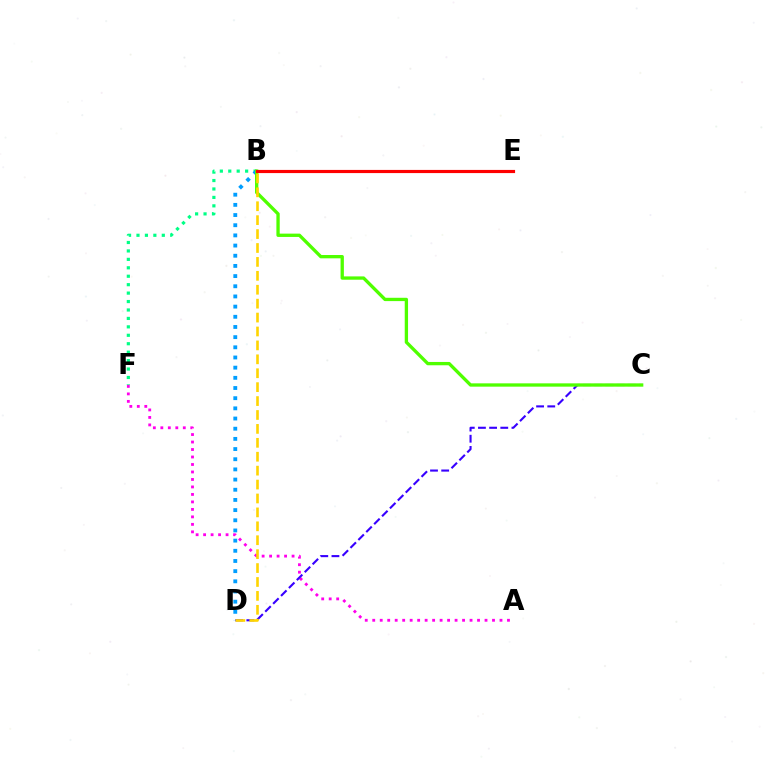{('A', 'F'): [{'color': '#ff00ed', 'line_style': 'dotted', 'thickness': 2.03}], ('B', 'F'): [{'color': '#00ff86', 'line_style': 'dotted', 'thickness': 2.29}], ('C', 'D'): [{'color': '#3700ff', 'line_style': 'dashed', 'thickness': 1.52}], ('B', 'D'): [{'color': '#009eff', 'line_style': 'dotted', 'thickness': 2.76}, {'color': '#ffd500', 'line_style': 'dashed', 'thickness': 1.89}], ('B', 'C'): [{'color': '#4fff00', 'line_style': 'solid', 'thickness': 2.39}], ('B', 'E'): [{'color': '#ff0000', 'line_style': 'solid', 'thickness': 2.28}]}